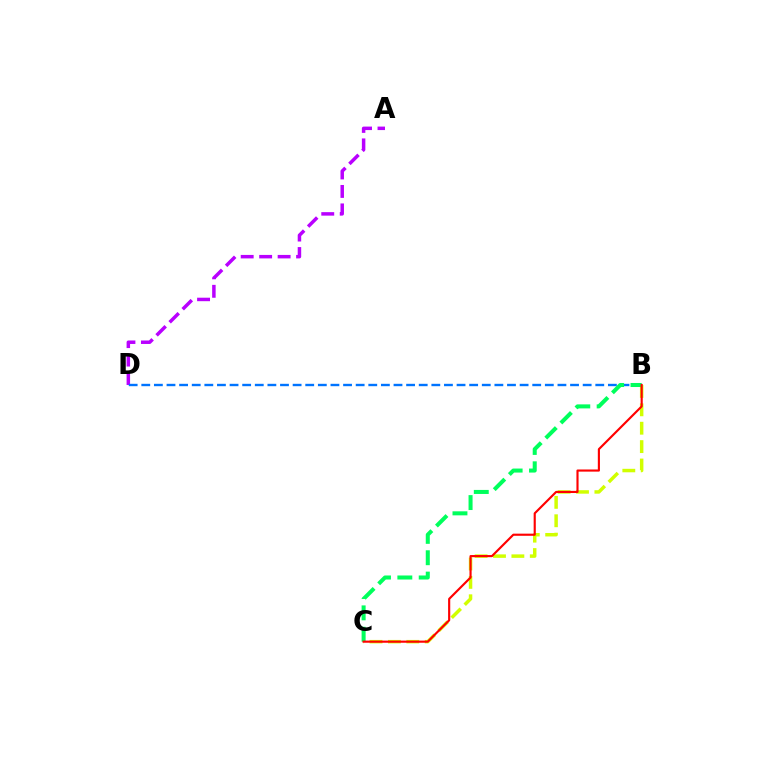{('A', 'D'): [{'color': '#b900ff', 'line_style': 'dashed', 'thickness': 2.51}], ('B', 'D'): [{'color': '#0074ff', 'line_style': 'dashed', 'thickness': 1.71}], ('B', 'C'): [{'color': '#d1ff00', 'line_style': 'dashed', 'thickness': 2.5}, {'color': '#00ff5c', 'line_style': 'dashed', 'thickness': 2.9}, {'color': '#ff0000', 'line_style': 'solid', 'thickness': 1.54}]}